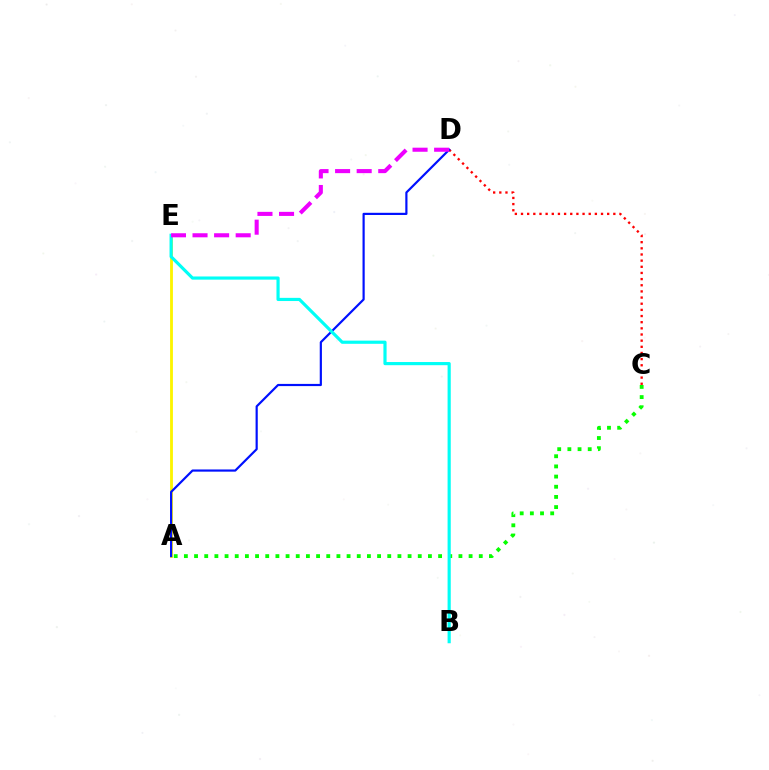{('C', 'D'): [{'color': '#ff0000', 'line_style': 'dotted', 'thickness': 1.67}], ('A', 'E'): [{'color': '#fcf500', 'line_style': 'solid', 'thickness': 2.04}], ('A', 'C'): [{'color': '#08ff00', 'line_style': 'dotted', 'thickness': 2.76}], ('A', 'D'): [{'color': '#0010ff', 'line_style': 'solid', 'thickness': 1.57}], ('B', 'E'): [{'color': '#00fff6', 'line_style': 'solid', 'thickness': 2.28}], ('D', 'E'): [{'color': '#ee00ff', 'line_style': 'dashed', 'thickness': 2.93}]}